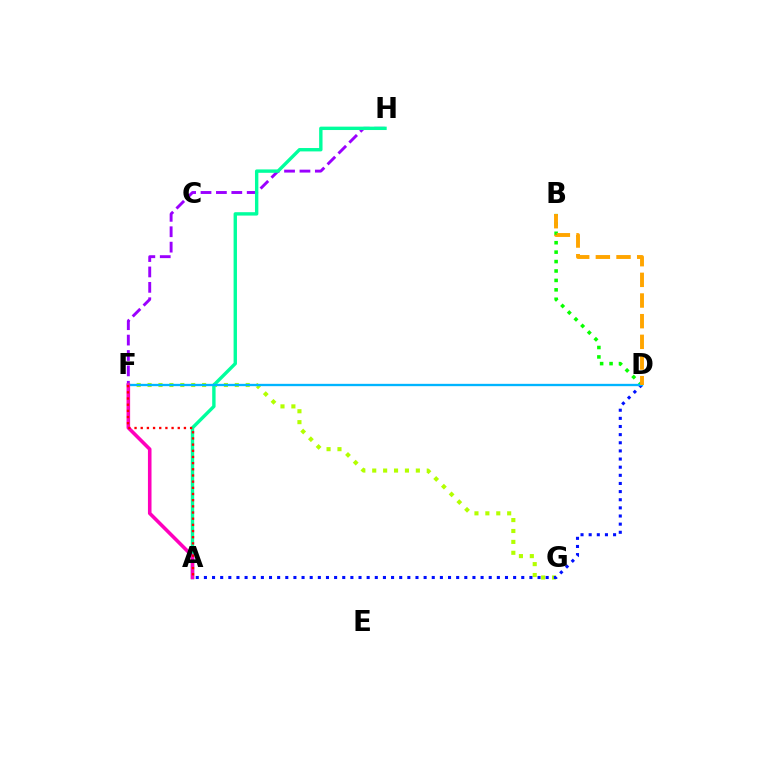{('F', 'H'): [{'color': '#9b00ff', 'line_style': 'dashed', 'thickness': 2.09}], ('B', 'D'): [{'color': '#08ff00', 'line_style': 'dotted', 'thickness': 2.56}, {'color': '#ffa500', 'line_style': 'dashed', 'thickness': 2.81}], ('F', 'G'): [{'color': '#b3ff00', 'line_style': 'dotted', 'thickness': 2.96}], ('A', 'H'): [{'color': '#00ff9d', 'line_style': 'solid', 'thickness': 2.44}], ('A', 'D'): [{'color': '#0010ff', 'line_style': 'dotted', 'thickness': 2.21}], ('D', 'F'): [{'color': '#00b5ff', 'line_style': 'solid', 'thickness': 1.68}], ('A', 'F'): [{'color': '#ff00bd', 'line_style': 'solid', 'thickness': 2.58}, {'color': '#ff0000', 'line_style': 'dotted', 'thickness': 1.68}]}